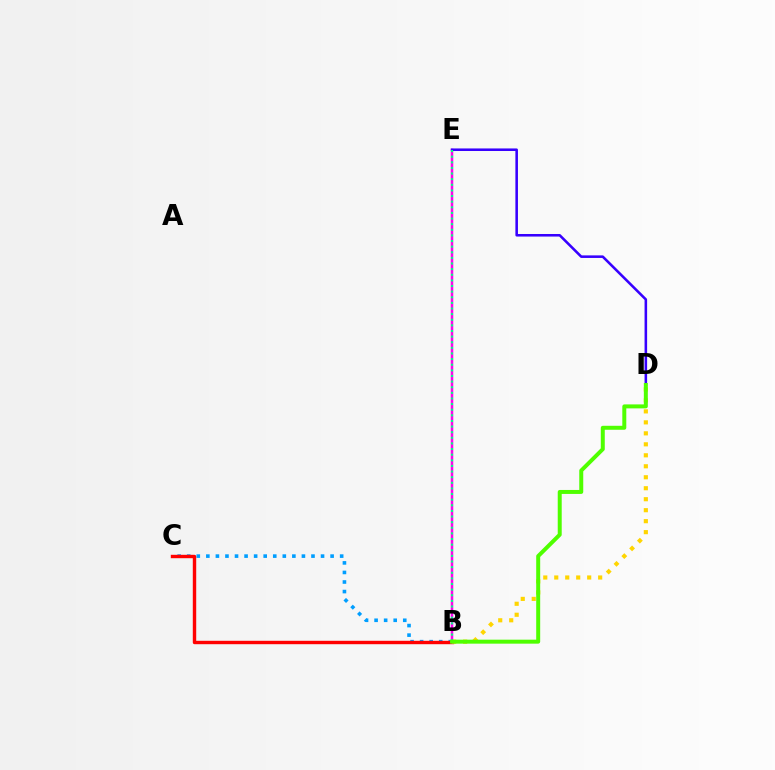{('B', 'C'): [{'color': '#009eff', 'line_style': 'dotted', 'thickness': 2.6}, {'color': '#ff0000', 'line_style': 'solid', 'thickness': 2.45}], ('B', 'D'): [{'color': '#ffd500', 'line_style': 'dotted', 'thickness': 2.98}, {'color': '#4fff00', 'line_style': 'solid', 'thickness': 2.86}], ('B', 'E'): [{'color': '#ff00ed', 'line_style': 'solid', 'thickness': 1.8}, {'color': '#00ff86', 'line_style': 'dotted', 'thickness': 1.53}], ('D', 'E'): [{'color': '#3700ff', 'line_style': 'solid', 'thickness': 1.85}]}